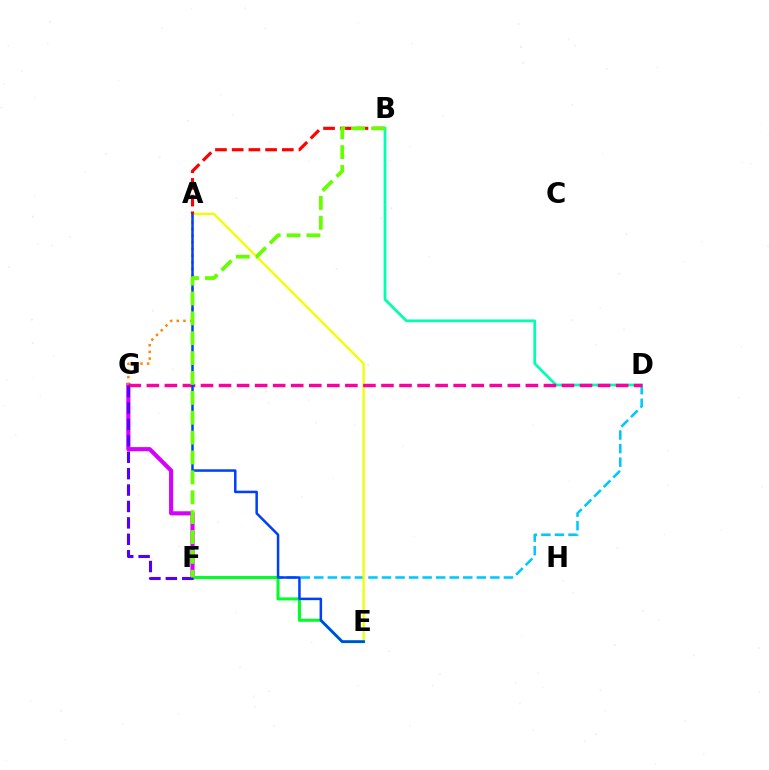{('D', 'F'): [{'color': '#00c7ff', 'line_style': 'dashed', 'thickness': 1.84}], ('F', 'G'): [{'color': '#d600ff', 'line_style': 'solid', 'thickness': 2.97}, {'color': '#4f00ff', 'line_style': 'dashed', 'thickness': 2.23}], ('A', 'G'): [{'color': '#ff8800', 'line_style': 'dotted', 'thickness': 1.81}], ('A', 'E'): [{'color': '#eeff00', 'line_style': 'solid', 'thickness': 1.66}, {'color': '#003fff', 'line_style': 'solid', 'thickness': 1.81}], ('B', 'D'): [{'color': '#00ffaf', 'line_style': 'solid', 'thickness': 1.98}], ('D', 'G'): [{'color': '#ff00a0', 'line_style': 'dashed', 'thickness': 2.45}], ('E', 'F'): [{'color': '#00ff27', 'line_style': 'solid', 'thickness': 2.19}], ('A', 'B'): [{'color': '#ff0000', 'line_style': 'dashed', 'thickness': 2.27}], ('B', 'F'): [{'color': '#66ff00', 'line_style': 'dashed', 'thickness': 2.7}]}